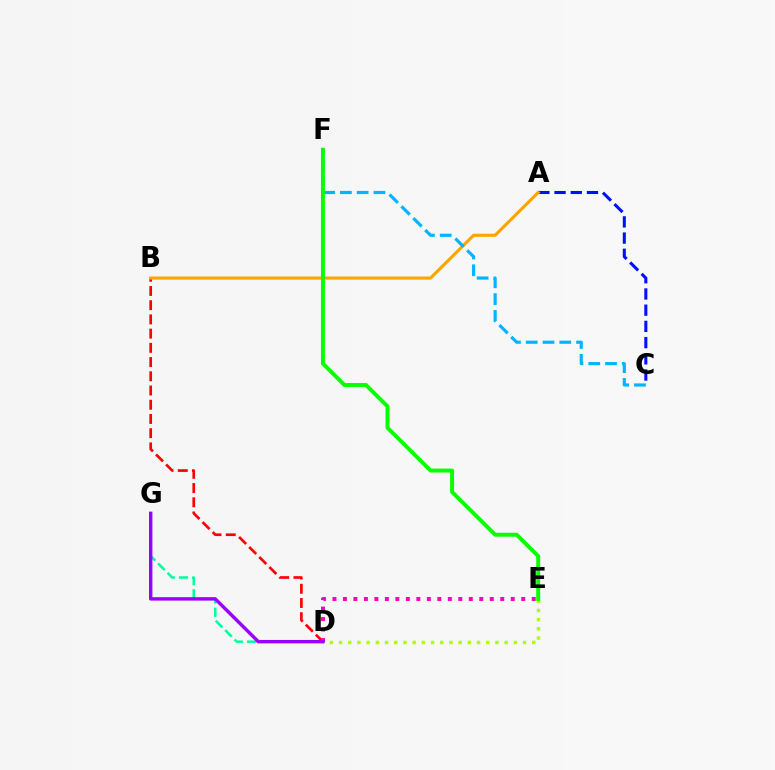{('B', 'D'): [{'color': '#ff0000', 'line_style': 'dashed', 'thickness': 1.93}], ('D', 'G'): [{'color': '#00ff9d', 'line_style': 'dashed', 'thickness': 1.81}, {'color': '#9b00ff', 'line_style': 'solid', 'thickness': 2.45}], ('A', 'C'): [{'color': '#0010ff', 'line_style': 'dashed', 'thickness': 2.2}], ('A', 'B'): [{'color': '#ffa500', 'line_style': 'solid', 'thickness': 2.25}], ('D', 'E'): [{'color': '#ff00bd', 'line_style': 'dotted', 'thickness': 2.85}, {'color': '#b3ff00', 'line_style': 'dotted', 'thickness': 2.5}], ('C', 'F'): [{'color': '#00b5ff', 'line_style': 'dashed', 'thickness': 2.28}], ('E', 'F'): [{'color': '#08ff00', 'line_style': 'solid', 'thickness': 2.84}]}